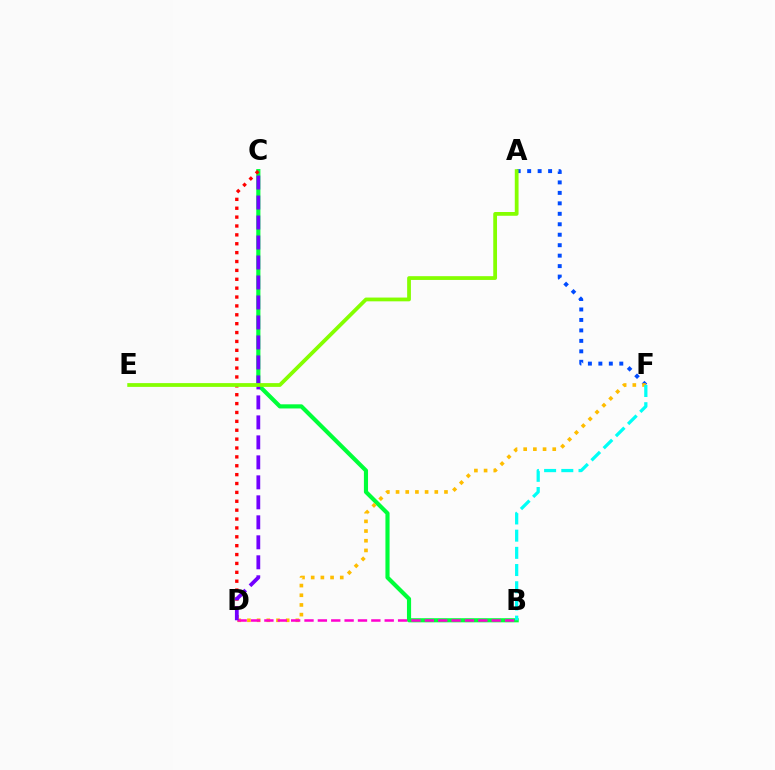{('B', 'C'): [{'color': '#00ff39', 'line_style': 'solid', 'thickness': 2.98}], ('C', 'D'): [{'color': '#ff0000', 'line_style': 'dotted', 'thickness': 2.41}, {'color': '#7200ff', 'line_style': 'dashed', 'thickness': 2.72}], ('A', 'F'): [{'color': '#004bff', 'line_style': 'dotted', 'thickness': 2.84}], ('D', 'F'): [{'color': '#ffbd00', 'line_style': 'dotted', 'thickness': 2.63}], ('B', 'D'): [{'color': '#ff00cf', 'line_style': 'dashed', 'thickness': 1.82}], ('B', 'F'): [{'color': '#00fff6', 'line_style': 'dashed', 'thickness': 2.34}], ('A', 'E'): [{'color': '#84ff00', 'line_style': 'solid', 'thickness': 2.71}]}